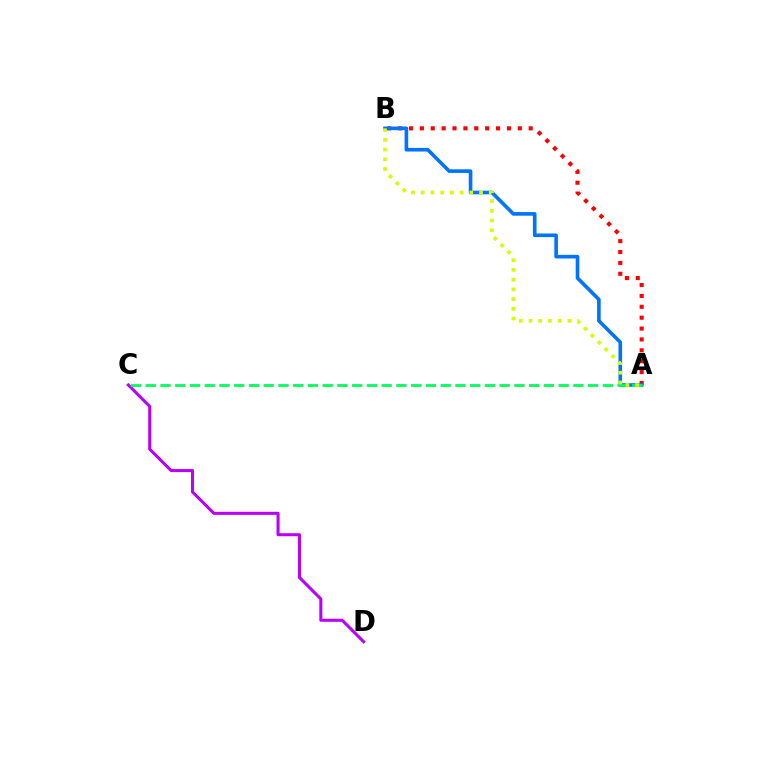{('A', 'B'): [{'color': '#ff0000', 'line_style': 'dotted', 'thickness': 2.96}, {'color': '#0074ff', 'line_style': 'solid', 'thickness': 2.61}, {'color': '#d1ff00', 'line_style': 'dotted', 'thickness': 2.64}], ('C', 'D'): [{'color': '#b900ff', 'line_style': 'solid', 'thickness': 2.19}], ('A', 'C'): [{'color': '#00ff5c', 'line_style': 'dashed', 'thickness': 2.0}]}